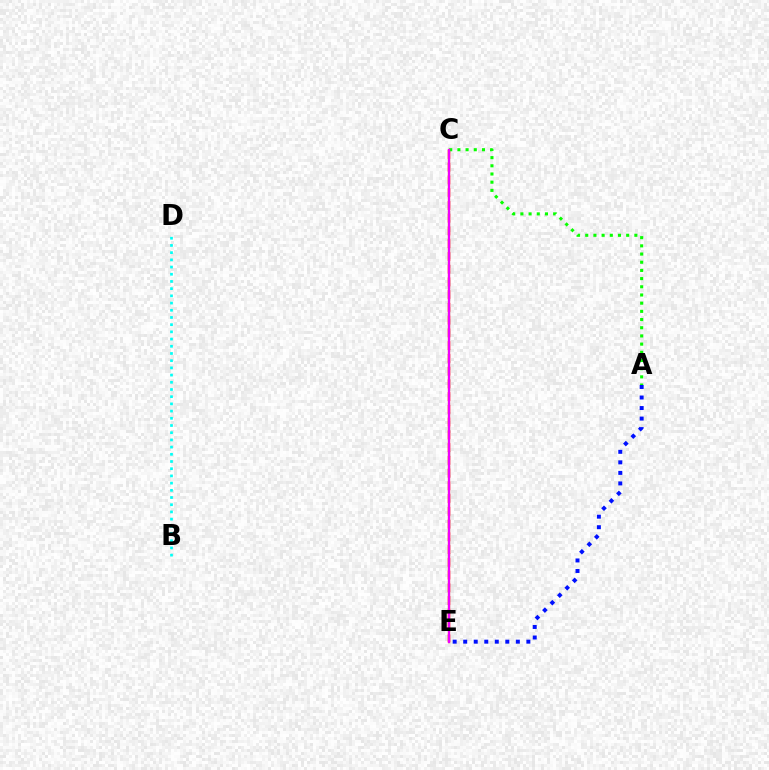{('C', 'E'): [{'color': '#fcf500', 'line_style': 'solid', 'thickness': 1.64}, {'color': '#ff0000', 'line_style': 'dashed', 'thickness': 1.73}, {'color': '#ee00ff', 'line_style': 'solid', 'thickness': 1.66}], ('A', 'E'): [{'color': '#0010ff', 'line_style': 'dotted', 'thickness': 2.86}], ('A', 'C'): [{'color': '#08ff00', 'line_style': 'dotted', 'thickness': 2.22}], ('B', 'D'): [{'color': '#00fff6', 'line_style': 'dotted', 'thickness': 1.96}]}